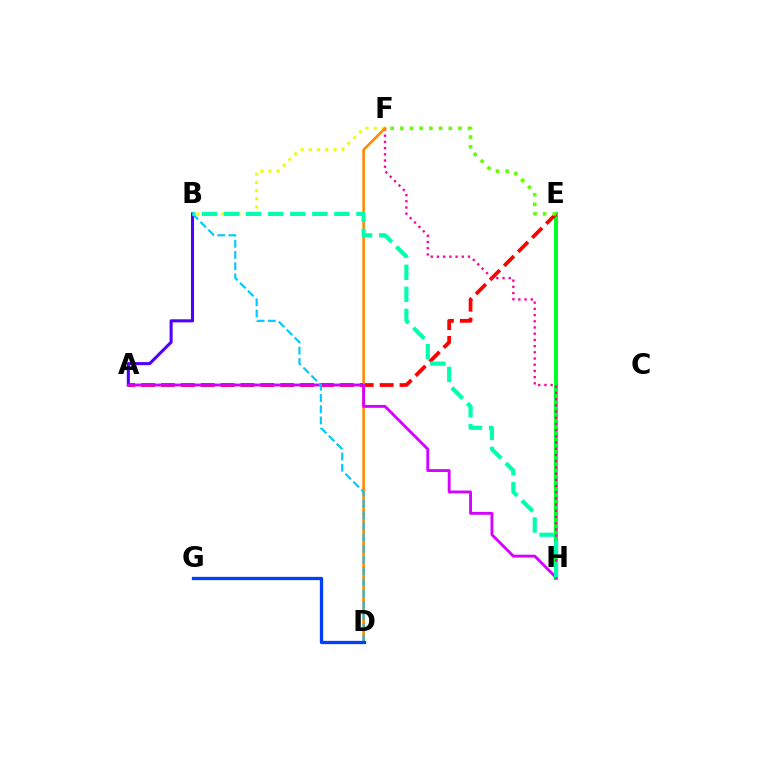{('E', 'H'): [{'color': '#00ff27', 'line_style': 'solid', 'thickness': 2.87}], ('A', 'E'): [{'color': '#ff0000', 'line_style': 'dashed', 'thickness': 2.7}], ('B', 'F'): [{'color': '#eeff00', 'line_style': 'dotted', 'thickness': 2.23}], ('A', 'B'): [{'color': '#4f00ff', 'line_style': 'solid', 'thickness': 2.21}], ('F', 'H'): [{'color': '#ff00a0', 'line_style': 'dotted', 'thickness': 1.69}], ('D', 'F'): [{'color': '#ff8800', 'line_style': 'solid', 'thickness': 1.86}], ('A', 'H'): [{'color': '#d600ff', 'line_style': 'solid', 'thickness': 2.06}], ('B', 'D'): [{'color': '#00c7ff', 'line_style': 'dashed', 'thickness': 1.53}], ('B', 'H'): [{'color': '#00ffaf', 'line_style': 'dashed', 'thickness': 3.0}], ('D', 'G'): [{'color': '#003fff', 'line_style': 'solid', 'thickness': 2.37}], ('E', 'F'): [{'color': '#66ff00', 'line_style': 'dotted', 'thickness': 2.63}]}